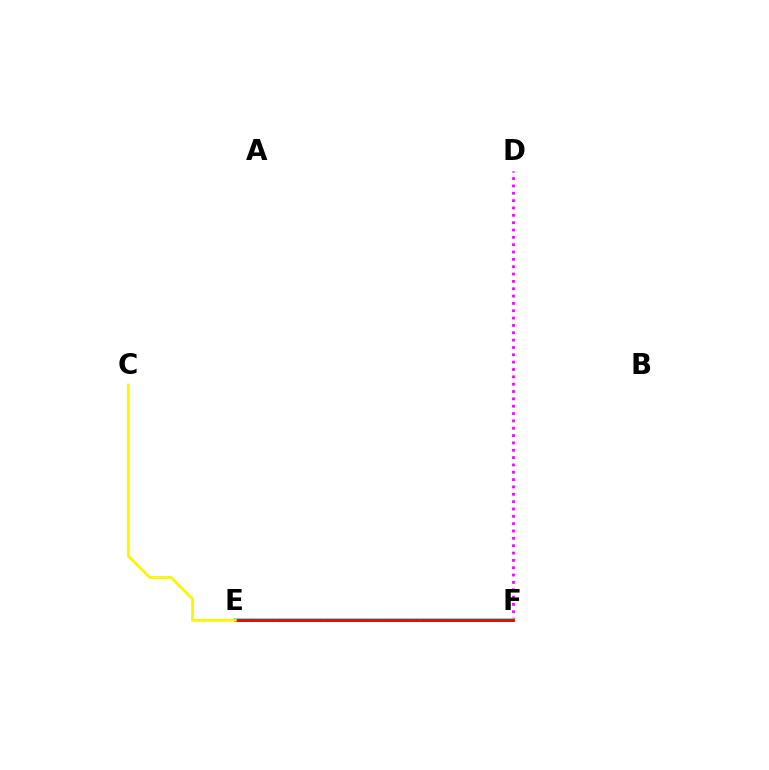{('D', 'F'): [{'color': '#ee00ff', 'line_style': 'dotted', 'thickness': 1.99}], ('E', 'F'): [{'color': '#00fff6', 'line_style': 'solid', 'thickness': 2.67}, {'color': '#0010ff', 'line_style': 'dotted', 'thickness': 1.86}, {'color': '#08ff00', 'line_style': 'dashed', 'thickness': 1.89}, {'color': '#ff0000', 'line_style': 'solid', 'thickness': 2.07}], ('C', 'E'): [{'color': '#fcf500', 'line_style': 'solid', 'thickness': 2.01}]}